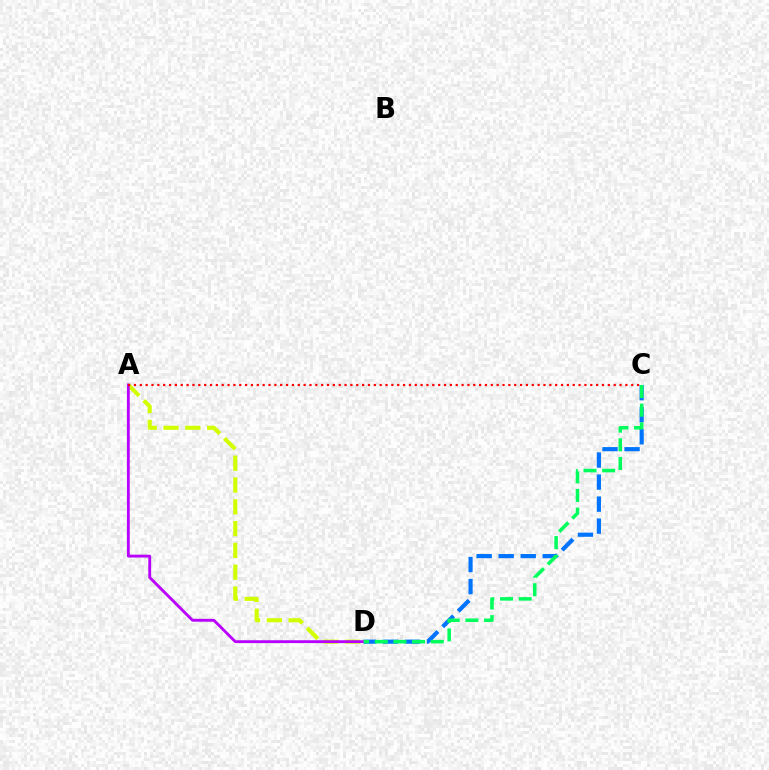{('A', 'D'): [{'color': '#d1ff00', 'line_style': 'dashed', 'thickness': 2.96}, {'color': '#b900ff', 'line_style': 'solid', 'thickness': 2.05}], ('C', 'D'): [{'color': '#0074ff', 'line_style': 'dashed', 'thickness': 2.99}, {'color': '#00ff5c', 'line_style': 'dashed', 'thickness': 2.54}], ('A', 'C'): [{'color': '#ff0000', 'line_style': 'dotted', 'thickness': 1.59}]}